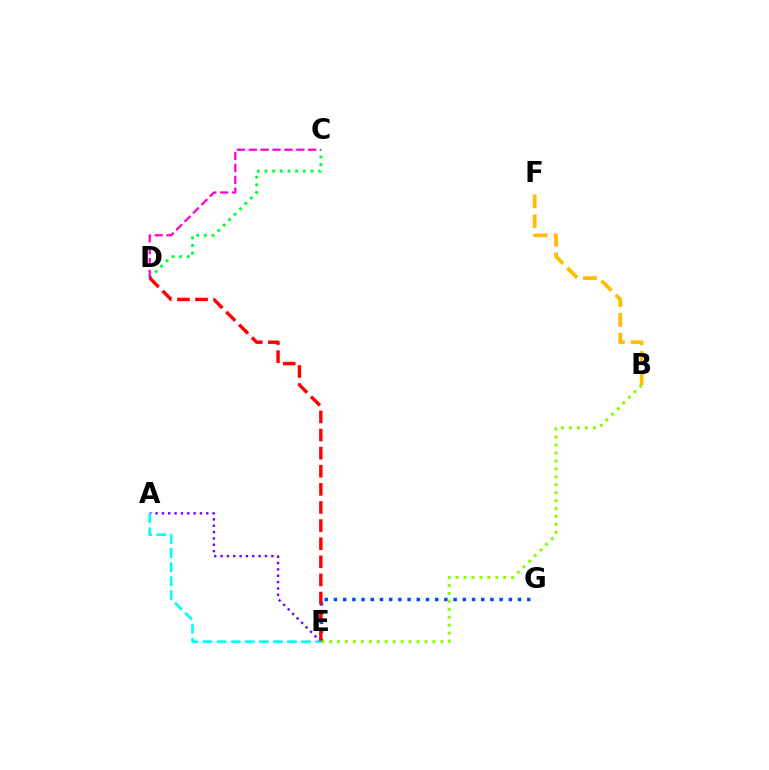{('A', 'E'): [{'color': '#7200ff', 'line_style': 'dotted', 'thickness': 1.72}, {'color': '#00fff6', 'line_style': 'dashed', 'thickness': 1.91}], ('E', 'G'): [{'color': '#004bff', 'line_style': 'dotted', 'thickness': 2.5}], ('C', 'D'): [{'color': '#00ff39', 'line_style': 'dotted', 'thickness': 2.08}, {'color': '#ff00cf', 'line_style': 'dashed', 'thickness': 1.62}], ('B', 'E'): [{'color': '#84ff00', 'line_style': 'dotted', 'thickness': 2.16}], ('B', 'F'): [{'color': '#ffbd00', 'line_style': 'dashed', 'thickness': 2.7}], ('D', 'E'): [{'color': '#ff0000', 'line_style': 'dashed', 'thickness': 2.46}]}